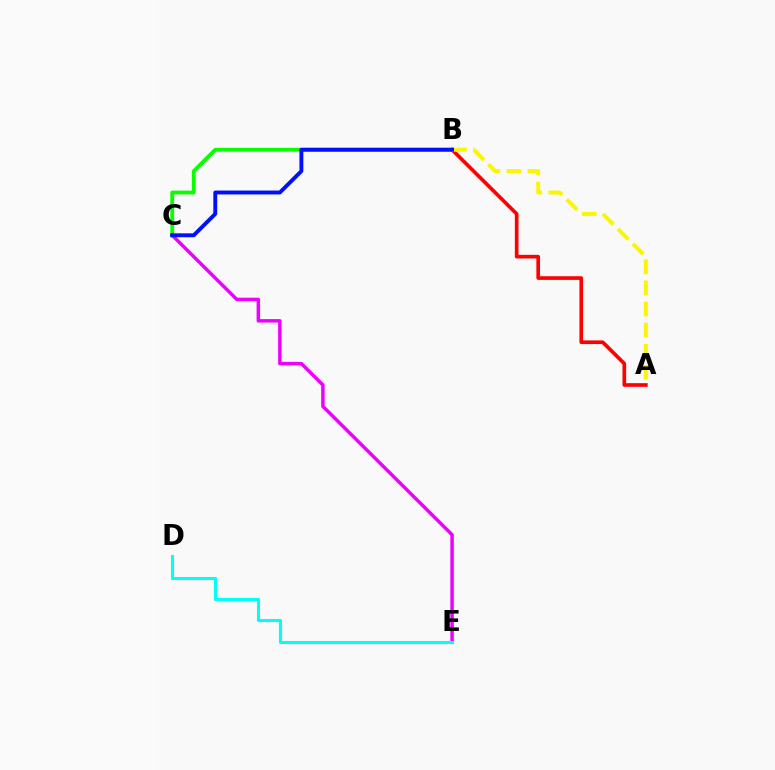{('B', 'C'): [{'color': '#08ff00', 'line_style': 'solid', 'thickness': 2.73}, {'color': '#0010ff', 'line_style': 'solid', 'thickness': 2.81}], ('C', 'E'): [{'color': '#ee00ff', 'line_style': 'solid', 'thickness': 2.5}], ('D', 'E'): [{'color': '#00fff6', 'line_style': 'solid', 'thickness': 2.21}], ('A', 'B'): [{'color': '#ff0000', 'line_style': 'solid', 'thickness': 2.64}, {'color': '#fcf500', 'line_style': 'dashed', 'thickness': 2.87}]}